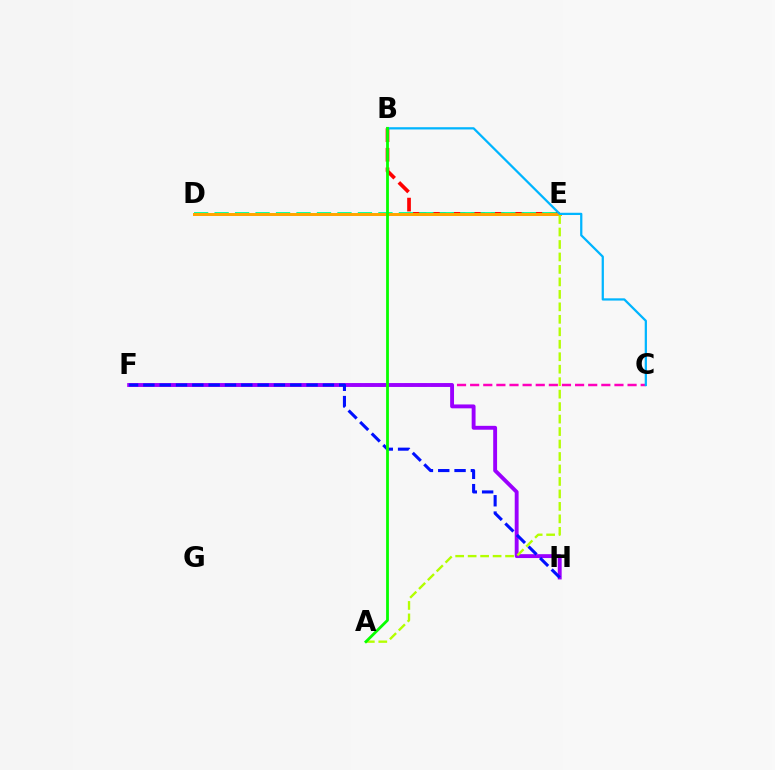{('C', 'F'): [{'color': '#ff00bd', 'line_style': 'dashed', 'thickness': 1.78}], ('B', 'E'): [{'color': '#ff0000', 'line_style': 'dashed', 'thickness': 2.66}], ('F', 'H'): [{'color': '#9b00ff', 'line_style': 'solid', 'thickness': 2.79}, {'color': '#0010ff', 'line_style': 'dashed', 'thickness': 2.22}], ('D', 'E'): [{'color': '#00ff9d', 'line_style': 'dashed', 'thickness': 2.78}, {'color': '#ffa500', 'line_style': 'solid', 'thickness': 2.15}], ('A', 'E'): [{'color': '#b3ff00', 'line_style': 'dashed', 'thickness': 1.69}], ('B', 'C'): [{'color': '#00b5ff', 'line_style': 'solid', 'thickness': 1.62}], ('A', 'B'): [{'color': '#08ff00', 'line_style': 'solid', 'thickness': 2.02}]}